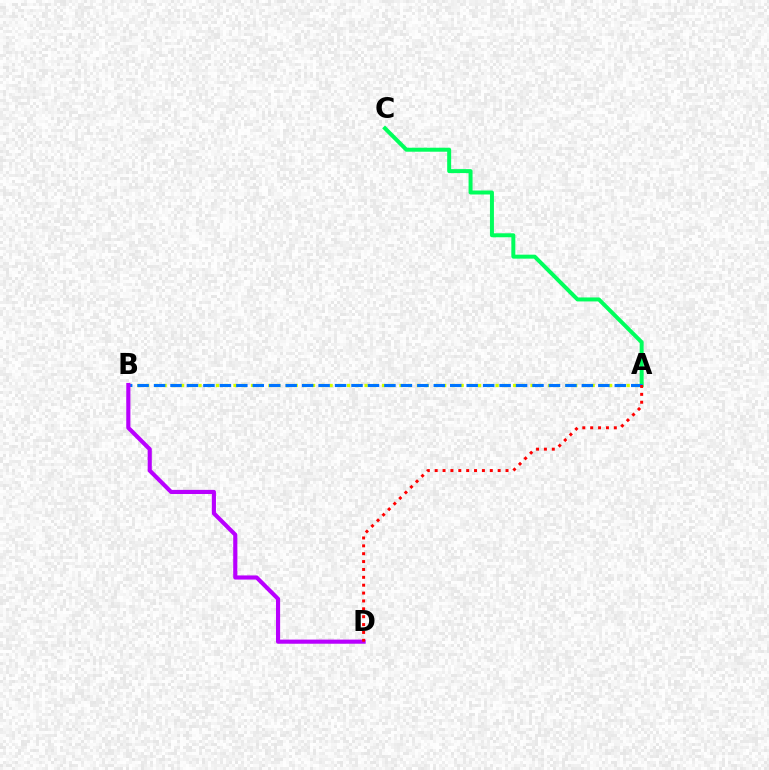{('A', 'C'): [{'color': '#00ff5c', 'line_style': 'solid', 'thickness': 2.87}], ('A', 'B'): [{'color': '#d1ff00', 'line_style': 'dotted', 'thickness': 2.37}, {'color': '#0074ff', 'line_style': 'dashed', 'thickness': 2.24}], ('B', 'D'): [{'color': '#b900ff', 'line_style': 'solid', 'thickness': 2.97}], ('A', 'D'): [{'color': '#ff0000', 'line_style': 'dotted', 'thickness': 2.14}]}